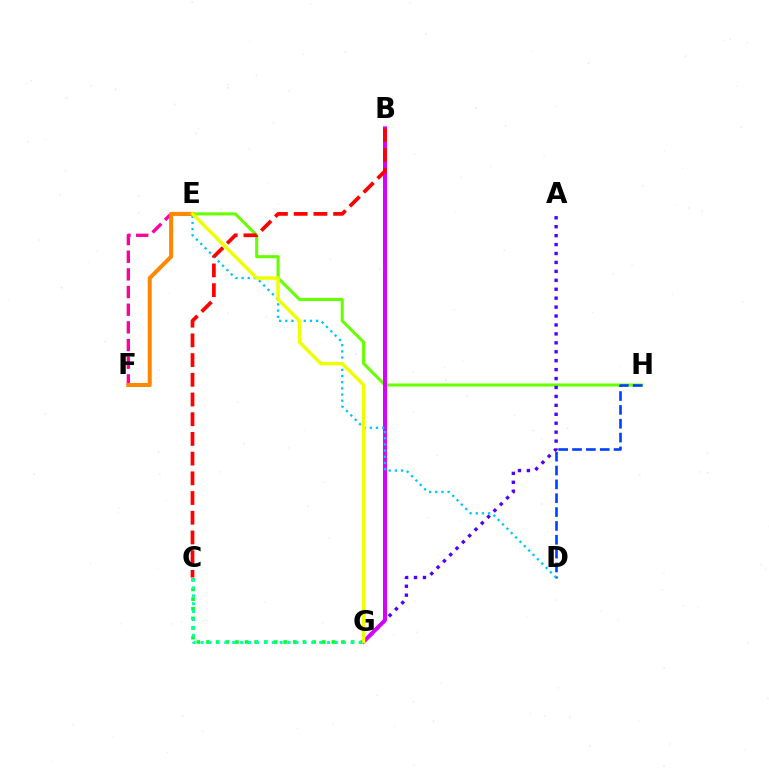{('E', 'H'): [{'color': '#66ff00', 'line_style': 'solid', 'thickness': 2.21}], ('C', 'G'): [{'color': '#00ff27', 'line_style': 'dotted', 'thickness': 2.62}, {'color': '#00ffaf', 'line_style': 'dotted', 'thickness': 2.15}], ('A', 'G'): [{'color': '#4f00ff', 'line_style': 'dotted', 'thickness': 2.43}], ('E', 'F'): [{'color': '#ff00a0', 'line_style': 'dashed', 'thickness': 2.4}, {'color': '#ff8800', 'line_style': 'solid', 'thickness': 2.9}], ('B', 'G'): [{'color': '#d600ff', 'line_style': 'solid', 'thickness': 2.85}], ('D', 'H'): [{'color': '#003fff', 'line_style': 'dashed', 'thickness': 1.88}], ('D', 'E'): [{'color': '#00c7ff', 'line_style': 'dotted', 'thickness': 1.67}], ('E', 'G'): [{'color': '#eeff00', 'line_style': 'solid', 'thickness': 2.49}], ('B', 'C'): [{'color': '#ff0000', 'line_style': 'dashed', 'thickness': 2.68}]}